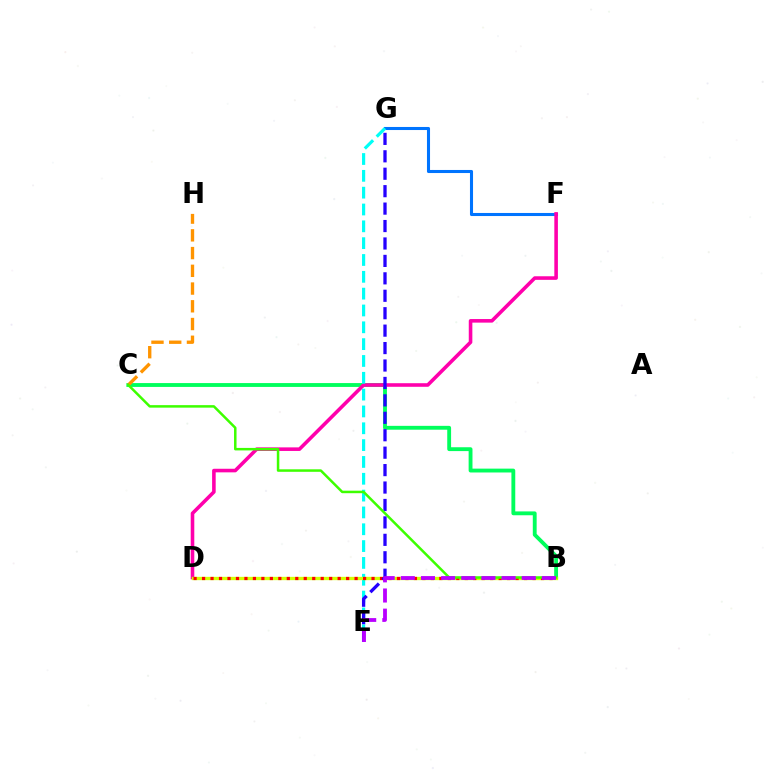{('B', 'C'): [{'color': '#00ff5c', 'line_style': 'solid', 'thickness': 2.77}, {'color': '#3dff00', 'line_style': 'solid', 'thickness': 1.8}], ('F', 'G'): [{'color': '#0074ff', 'line_style': 'solid', 'thickness': 2.21}], ('D', 'F'): [{'color': '#ff00ac', 'line_style': 'solid', 'thickness': 2.58}], ('E', 'G'): [{'color': '#00fff6', 'line_style': 'dashed', 'thickness': 2.29}, {'color': '#2500ff', 'line_style': 'dashed', 'thickness': 2.37}], ('B', 'D'): [{'color': '#d1ff00', 'line_style': 'solid', 'thickness': 2.39}, {'color': '#ff0000', 'line_style': 'dotted', 'thickness': 2.3}], ('C', 'H'): [{'color': '#ff9400', 'line_style': 'dashed', 'thickness': 2.41}], ('B', 'E'): [{'color': '#b900ff', 'line_style': 'dashed', 'thickness': 2.74}]}